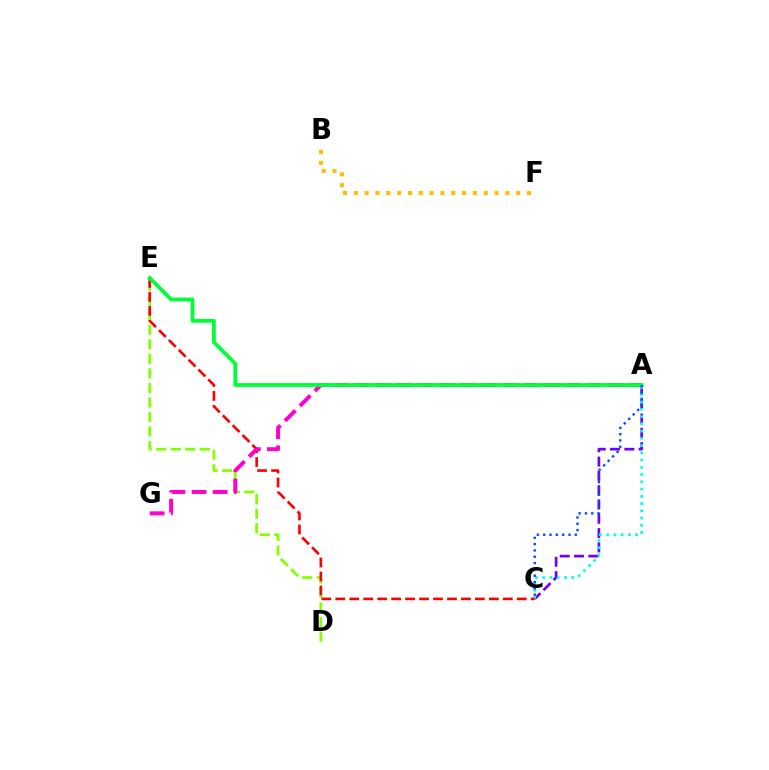{('A', 'C'): [{'color': '#7200ff', 'line_style': 'dashed', 'thickness': 1.94}, {'color': '#00fff6', 'line_style': 'dotted', 'thickness': 1.97}, {'color': '#004bff', 'line_style': 'dotted', 'thickness': 1.71}], ('D', 'E'): [{'color': '#84ff00', 'line_style': 'dashed', 'thickness': 1.98}], ('B', 'F'): [{'color': '#ffbd00', 'line_style': 'dotted', 'thickness': 2.94}], ('C', 'E'): [{'color': '#ff0000', 'line_style': 'dashed', 'thickness': 1.9}], ('A', 'G'): [{'color': '#ff00cf', 'line_style': 'dashed', 'thickness': 2.87}], ('A', 'E'): [{'color': '#00ff39', 'line_style': 'solid', 'thickness': 2.73}]}